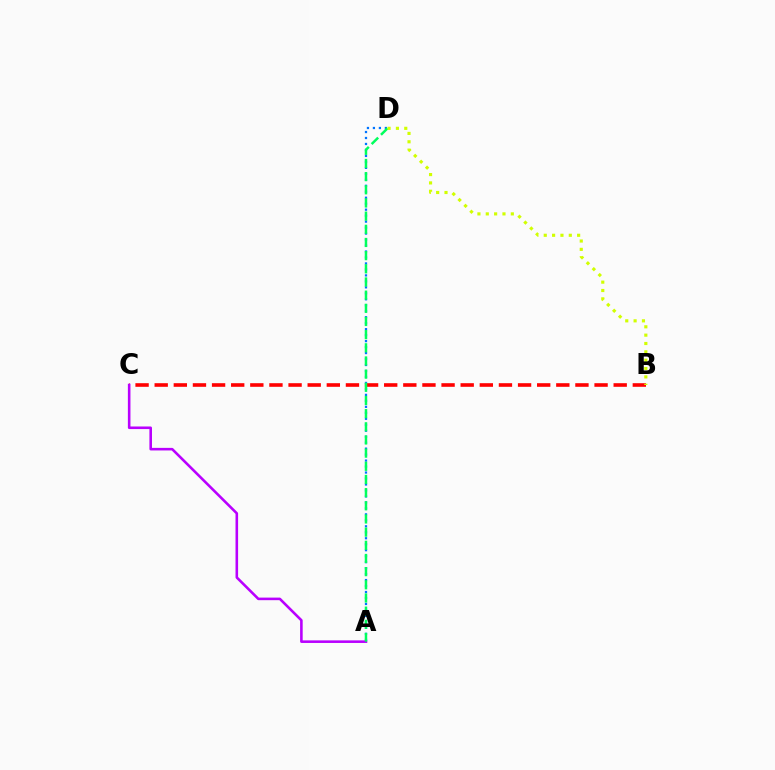{('A', 'D'): [{'color': '#0074ff', 'line_style': 'dotted', 'thickness': 1.62}, {'color': '#00ff5c', 'line_style': 'dashed', 'thickness': 1.79}], ('B', 'C'): [{'color': '#ff0000', 'line_style': 'dashed', 'thickness': 2.6}], ('A', 'C'): [{'color': '#b900ff', 'line_style': 'solid', 'thickness': 1.86}], ('B', 'D'): [{'color': '#d1ff00', 'line_style': 'dotted', 'thickness': 2.27}]}